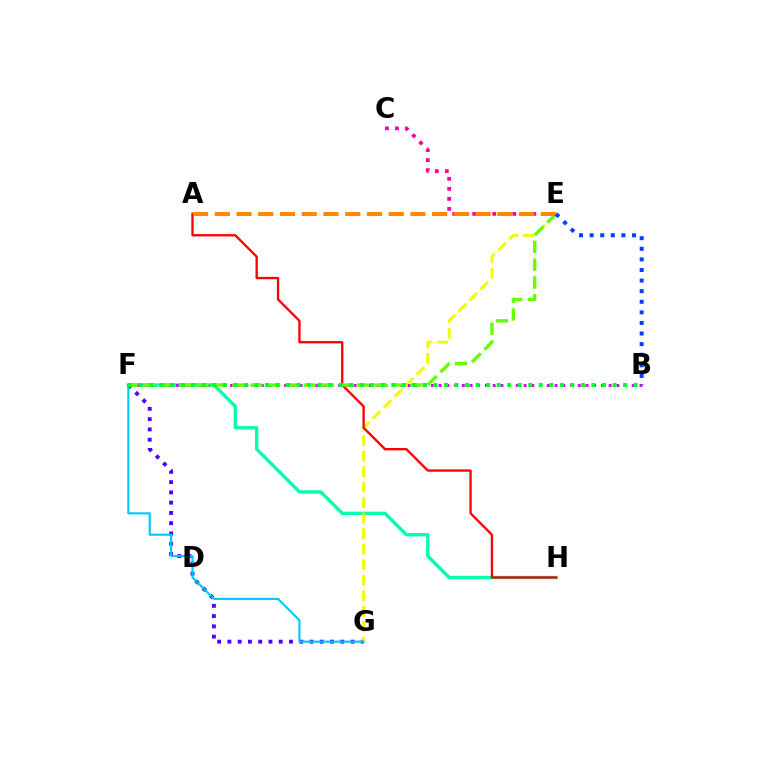{('F', 'H'): [{'color': '#00ffaf', 'line_style': 'solid', 'thickness': 2.4}], ('F', 'G'): [{'color': '#4f00ff', 'line_style': 'dotted', 'thickness': 2.79}, {'color': '#00c7ff', 'line_style': 'solid', 'thickness': 1.53}], ('E', 'G'): [{'color': '#eeff00', 'line_style': 'dashed', 'thickness': 2.11}], ('B', 'F'): [{'color': '#d600ff', 'line_style': 'dotted', 'thickness': 2.1}, {'color': '#00ff27', 'line_style': 'dotted', 'thickness': 2.86}], ('A', 'H'): [{'color': '#ff0000', 'line_style': 'solid', 'thickness': 1.68}], ('E', 'F'): [{'color': '#66ff00', 'line_style': 'dashed', 'thickness': 2.42}], ('C', 'E'): [{'color': '#ff00a0', 'line_style': 'dotted', 'thickness': 2.72}], ('A', 'E'): [{'color': '#ff8800', 'line_style': 'dashed', 'thickness': 2.95}], ('B', 'E'): [{'color': '#003fff', 'line_style': 'dotted', 'thickness': 2.88}]}